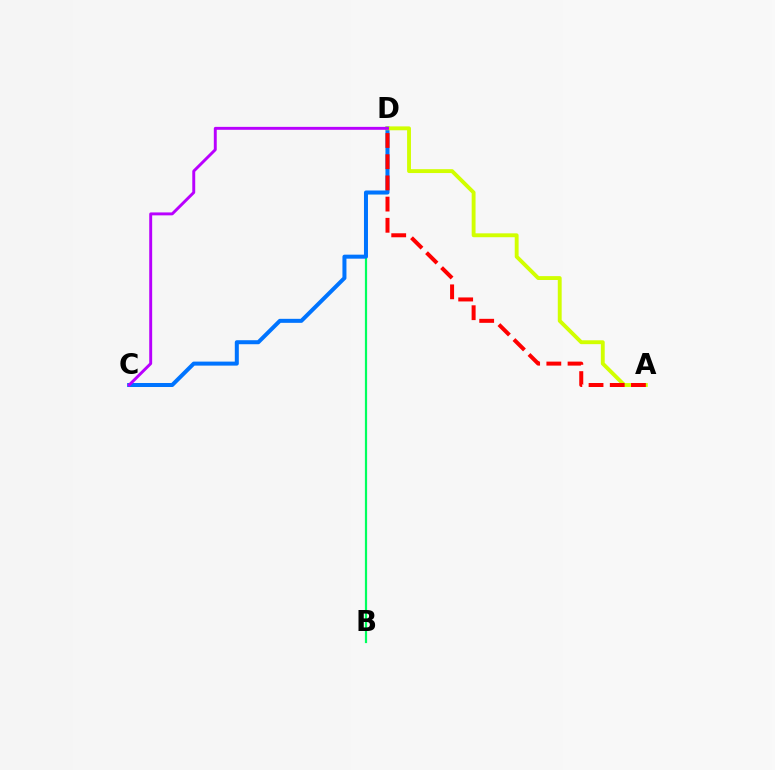{('B', 'D'): [{'color': '#00ff5c', 'line_style': 'solid', 'thickness': 1.59}], ('C', 'D'): [{'color': '#0074ff', 'line_style': 'solid', 'thickness': 2.89}, {'color': '#b900ff', 'line_style': 'solid', 'thickness': 2.11}], ('A', 'D'): [{'color': '#d1ff00', 'line_style': 'solid', 'thickness': 2.79}, {'color': '#ff0000', 'line_style': 'dashed', 'thickness': 2.88}]}